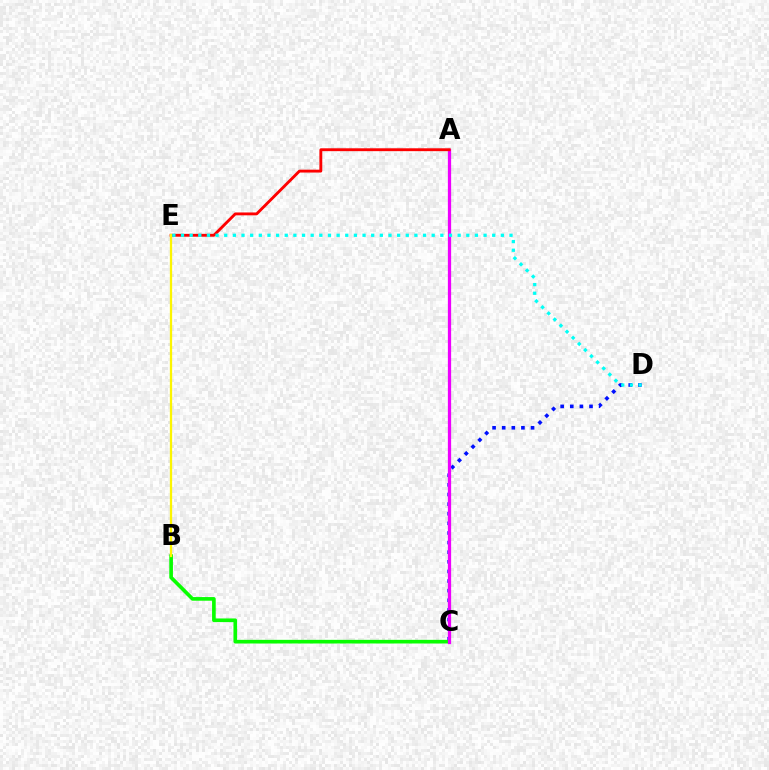{('C', 'D'): [{'color': '#0010ff', 'line_style': 'dotted', 'thickness': 2.61}], ('B', 'C'): [{'color': '#08ff00', 'line_style': 'solid', 'thickness': 2.63}], ('A', 'C'): [{'color': '#ee00ff', 'line_style': 'solid', 'thickness': 2.35}], ('A', 'E'): [{'color': '#ff0000', 'line_style': 'solid', 'thickness': 2.06}], ('B', 'E'): [{'color': '#fcf500', 'line_style': 'solid', 'thickness': 1.65}], ('D', 'E'): [{'color': '#00fff6', 'line_style': 'dotted', 'thickness': 2.35}]}